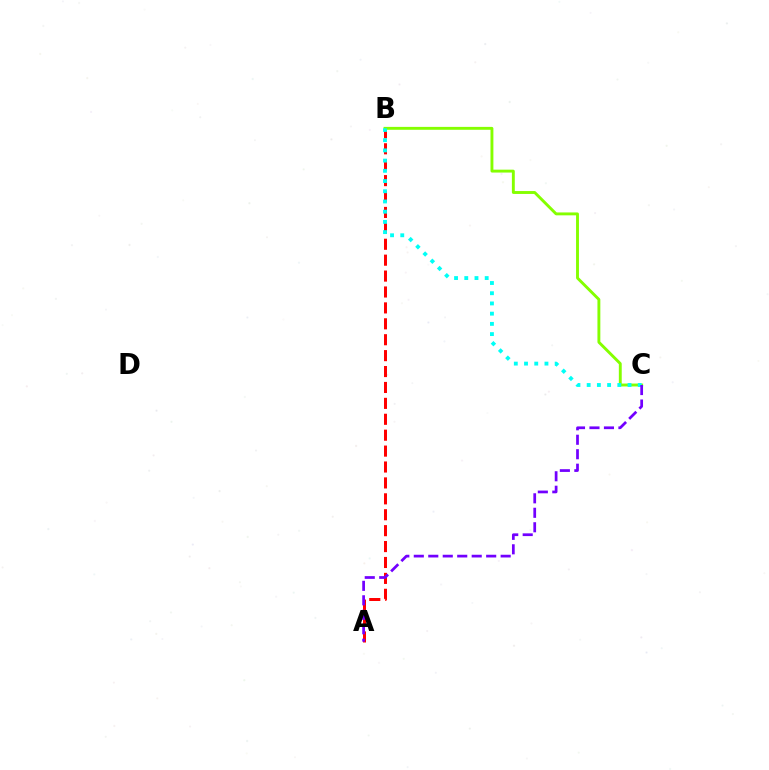{('A', 'B'): [{'color': '#ff0000', 'line_style': 'dashed', 'thickness': 2.16}], ('B', 'C'): [{'color': '#84ff00', 'line_style': 'solid', 'thickness': 2.08}, {'color': '#00fff6', 'line_style': 'dotted', 'thickness': 2.78}], ('A', 'C'): [{'color': '#7200ff', 'line_style': 'dashed', 'thickness': 1.97}]}